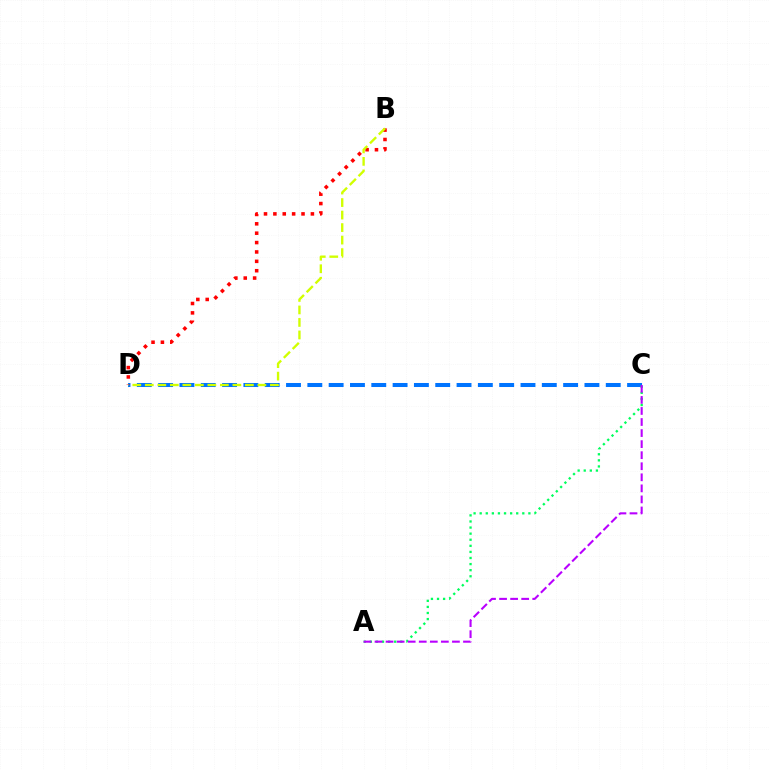{('C', 'D'): [{'color': '#0074ff', 'line_style': 'dashed', 'thickness': 2.9}], ('B', 'D'): [{'color': '#ff0000', 'line_style': 'dotted', 'thickness': 2.55}, {'color': '#d1ff00', 'line_style': 'dashed', 'thickness': 1.7}], ('A', 'C'): [{'color': '#00ff5c', 'line_style': 'dotted', 'thickness': 1.65}, {'color': '#b900ff', 'line_style': 'dashed', 'thickness': 1.5}]}